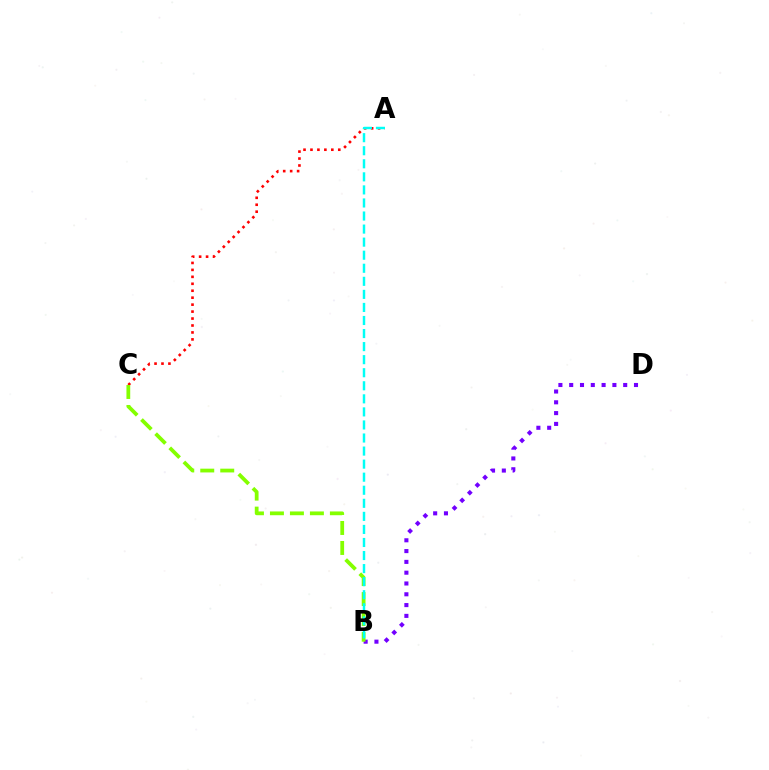{('B', 'D'): [{'color': '#7200ff', 'line_style': 'dotted', 'thickness': 2.93}], ('A', 'C'): [{'color': '#ff0000', 'line_style': 'dotted', 'thickness': 1.89}], ('B', 'C'): [{'color': '#84ff00', 'line_style': 'dashed', 'thickness': 2.71}], ('A', 'B'): [{'color': '#00fff6', 'line_style': 'dashed', 'thickness': 1.77}]}